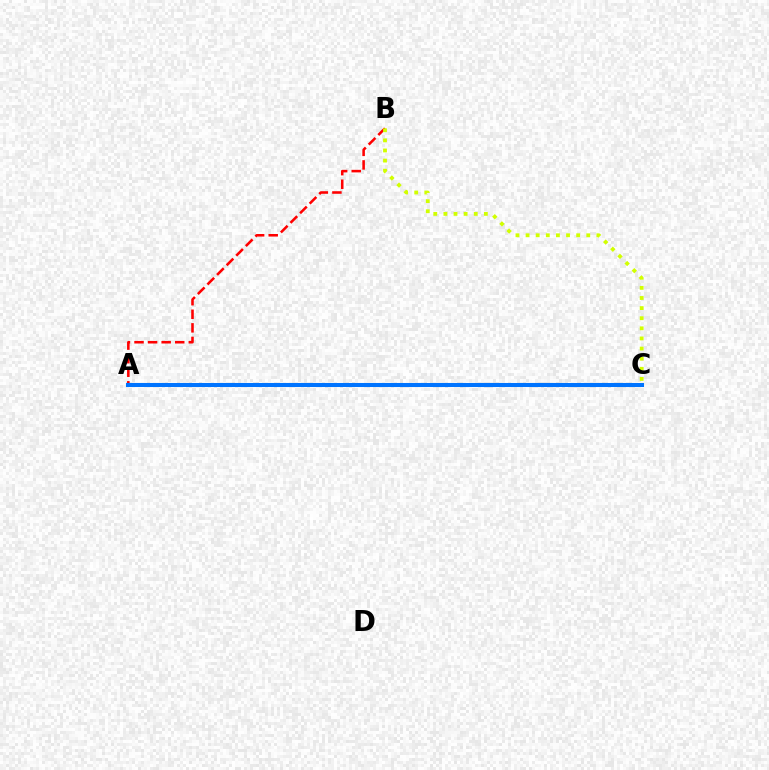{('A', 'B'): [{'color': '#ff0000', 'line_style': 'dashed', 'thickness': 1.84}], ('A', 'C'): [{'color': '#00ff5c', 'line_style': 'dashed', 'thickness': 2.76}, {'color': '#b900ff', 'line_style': 'dotted', 'thickness': 1.77}, {'color': '#0074ff', 'line_style': 'solid', 'thickness': 2.92}], ('B', 'C'): [{'color': '#d1ff00', 'line_style': 'dotted', 'thickness': 2.75}]}